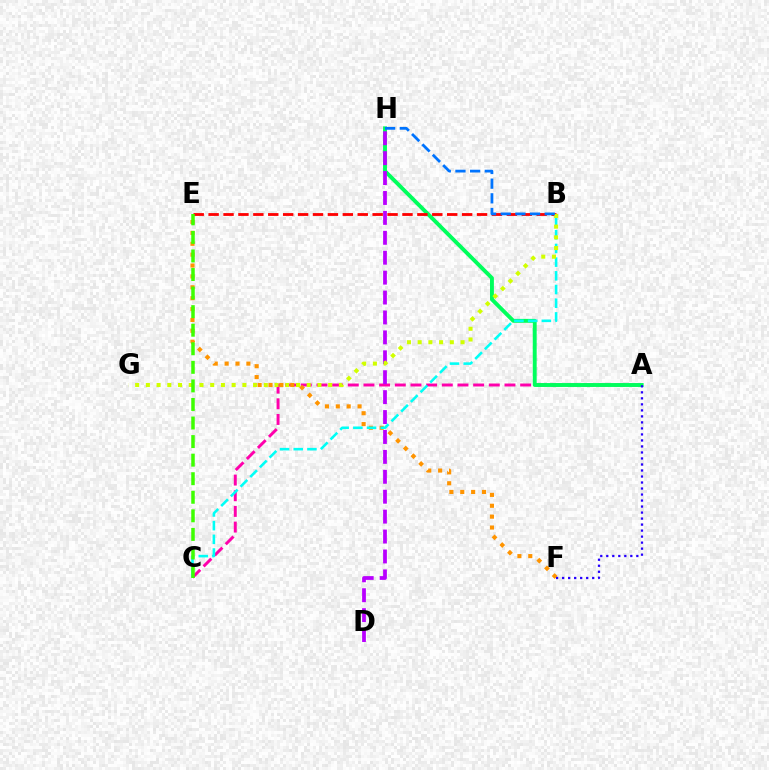{('A', 'C'): [{'color': '#ff00ac', 'line_style': 'dashed', 'thickness': 2.13}], ('E', 'F'): [{'color': '#ff9400', 'line_style': 'dotted', 'thickness': 2.96}], ('A', 'H'): [{'color': '#00ff5c', 'line_style': 'solid', 'thickness': 2.8}], ('A', 'F'): [{'color': '#2500ff', 'line_style': 'dotted', 'thickness': 1.63}], ('B', 'C'): [{'color': '#00fff6', 'line_style': 'dashed', 'thickness': 1.86}], ('D', 'H'): [{'color': '#b900ff', 'line_style': 'dashed', 'thickness': 2.71}], ('B', 'E'): [{'color': '#ff0000', 'line_style': 'dashed', 'thickness': 2.03}], ('B', 'G'): [{'color': '#d1ff00', 'line_style': 'dotted', 'thickness': 2.91}], ('C', 'E'): [{'color': '#3dff00', 'line_style': 'dashed', 'thickness': 2.52}], ('B', 'H'): [{'color': '#0074ff', 'line_style': 'dashed', 'thickness': 1.99}]}